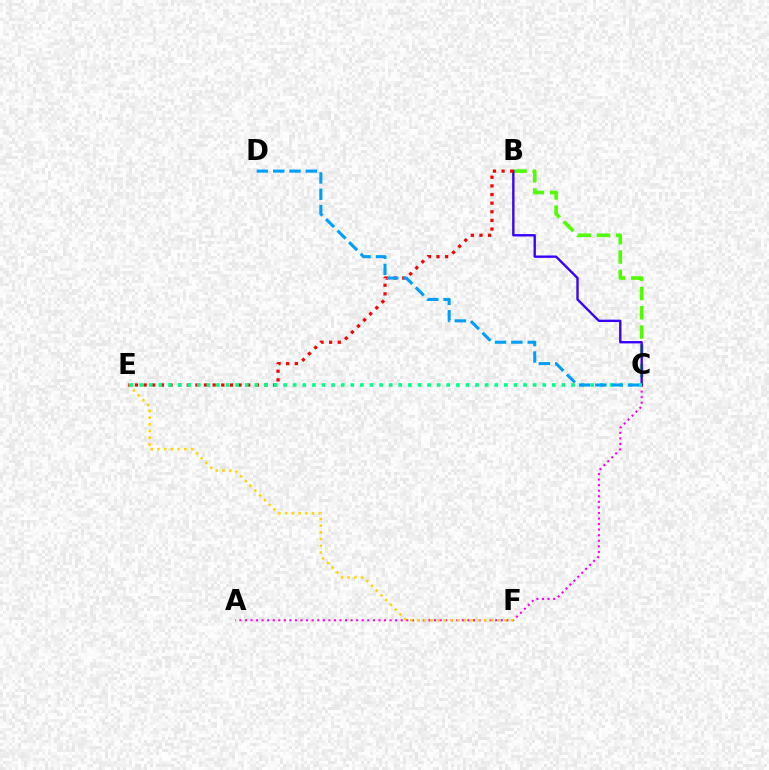{('B', 'C'): [{'color': '#4fff00', 'line_style': 'dashed', 'thickness': 2.62}, {'color': '#3700ff', 'line_style': 'solid', 'thickness': 1.7}], ('A', 'C'): [{'color': '#ff00ed', 'line_style': 'dotted', 'thickness': 1.51}], ('E', 'F'): [{'color': '#ffd500', 'line_style': 'dotted', 'thickness': 1.82}], ('B', 'E'): [{'color': '#ff0000', 'line_style': 'dotted', 'thickness': 2.34}], ('C', 'E'): [{'color': '#00ff86', 'line_style': 'dotted', 'thickness': 2.61}], ('C', 'D'): [{'color': '#009eff', 'line_style': 'dashed', 'thickness': 2.22}]}